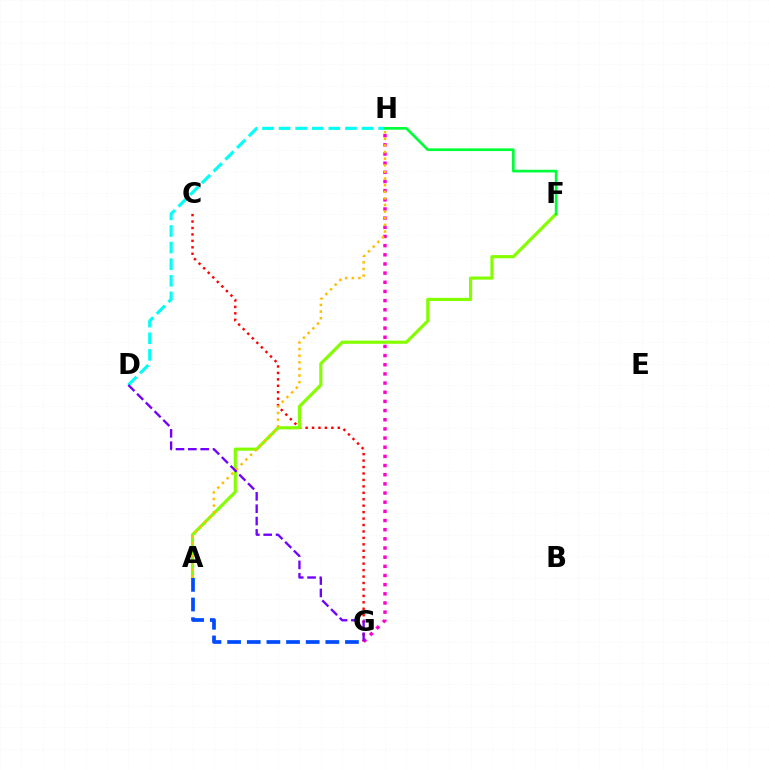{('C', 'G'): [{'color': '#ff0000', 'line_style': 'dotted', 'thickness': 1.75}], ('A', 'F'): [{'color': '#84ff00', 'line_style': 'solid', 'thickness': 2.27}], ('A', 'G'): [{'color': '#004bff', 'line_style': 'dashed', 'thickness': 2.67}], ('G', 'H'): [{'color': '#ff00cf', 'line_style': 'dotted', 'thickness': 2.49}], ('D', 'H'): [{'color': '#00fff6', 'line_style': 'dashed', 'thickness': 2.25}], ('A', 'H'): [{'color': '#ffbd00', 'line_style': 'dotted', 'thickness': 1.8}], ('F', 'H'): [{'color': '#00ff39', 'line_style': 'solid', 'thickness': 1.93}], ('D', 'G'): [{'color': '#7200ff', 'line_style': 'dashed', 'thickness': 1.68}]}